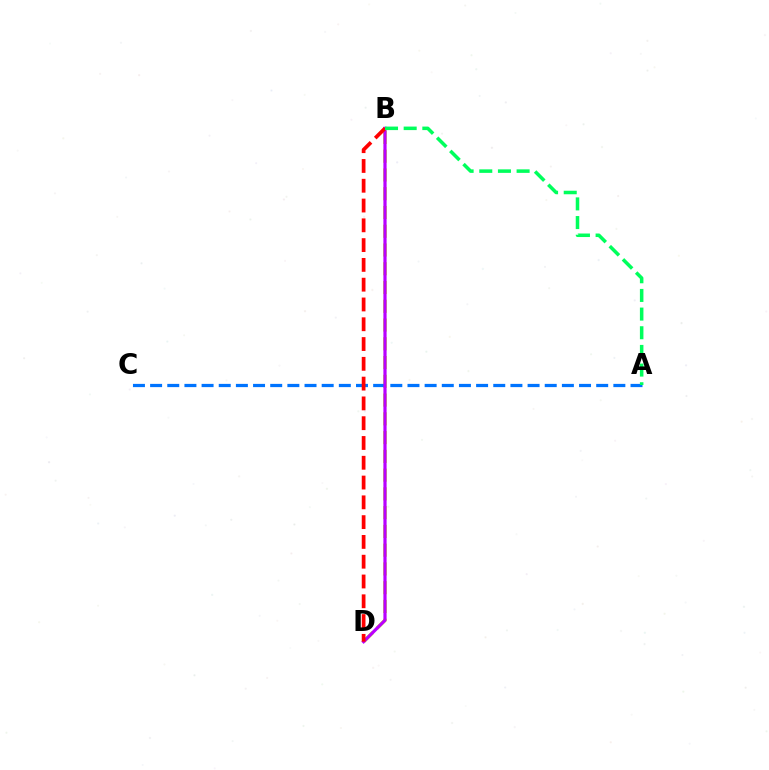{('B', 'D'): [{'color': '#d1ff00', 'line_style': 'dashed', 'thickness': 2.55}, {'color': '#b900ff', 'line_style': 'solid', 'thickness': 2.31}, {'color': '#ff0000', 'line_style': 'dashed', 'thickness': 2.69}], ('A', 'C'): [{'color': '#0074ff', 'line_style': 'dashed', 'thickness': 2.33}], ('A', 'B'): [{'color': '#00ff5c', 'line_style': 'dashed', 'thickness': 2.54}]}